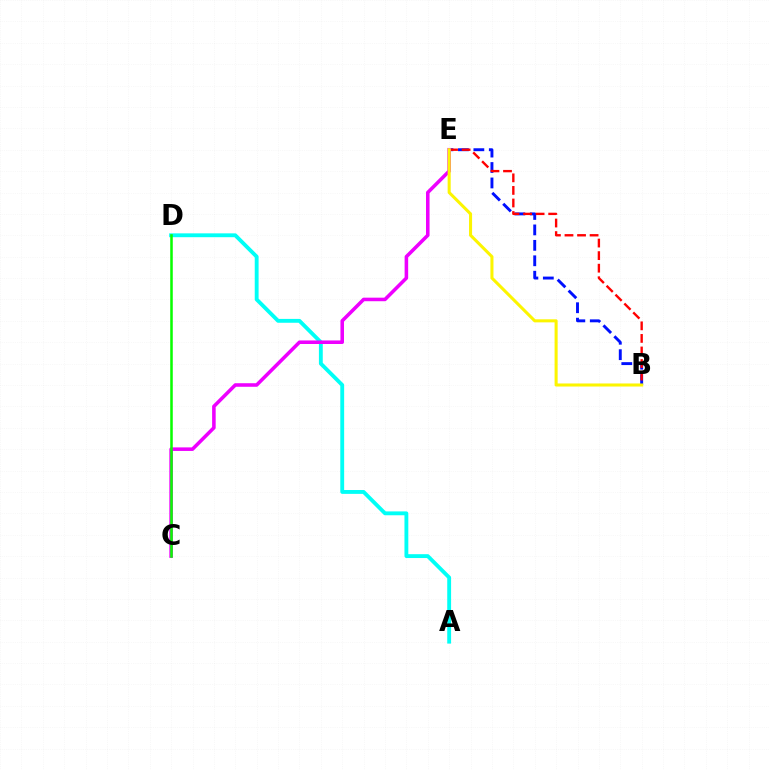{('B', 'E'): [{'color': '#0010ff', 'line_style': 'dashed', 'thickness': 2.1}, {'color': '#ff0000', 'line_style': 'dashed', 'thickness': 1.71}, {'color': '#fcf500', 'line_style': 'solid', 'thickness': 2.2}], ('A', 'D'): [{'color': '#00fff6', 'line_style': 'solid', 'thickness': 2.77}], ('C', 'E'): [{'color': '#ee00ff', 'line_style': 'solid', 'thickness': 2.56}], ('C', 'D'): [{'color': '#08ff00', 'line_style': 'solid', 'thickness': 1.83}]}